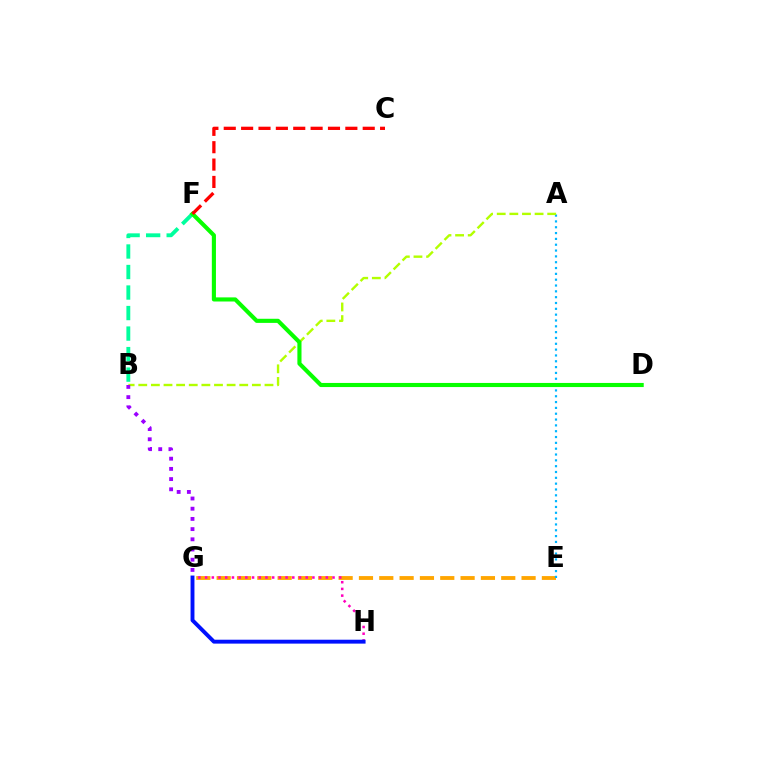{('B', 'F'): [{'color': '#00ff9d', 'line_style': 'dashed', 'thickness': 2.79}], ('E', 'G'): [{'color': '#ffa500', 'line_style': 'dashed', 'thickness': 2.76}], ('A', 'E'): [{'color': '#00b5ff', 'line_style': 'dotted', 'thickness': 1.58}], ('A', 'B'): [{'color': '#b3ff00', 'line_style': 'dashed', 'thickness': 1.71}], ('G', 'H'): [{'color': '#ff00bd', 'line_style': 'dotted', 'thickness': 1.82}, {'color': '#0010ff', 'line_style': 'solid', 'thickness': 2.81}], ('D', 'F'): [{'color': '#08ff00', 'line_style': 'solid', 'thickness': 2.96}], ('C', 'F'): [{'color': '#ff0000', 'line_style': 'dashed', 'thickness': 2.36}], ('B', 'G'): [{'color': '#9b00ff', 'line_style': 'dotted', 'thickness': 2.77}]}